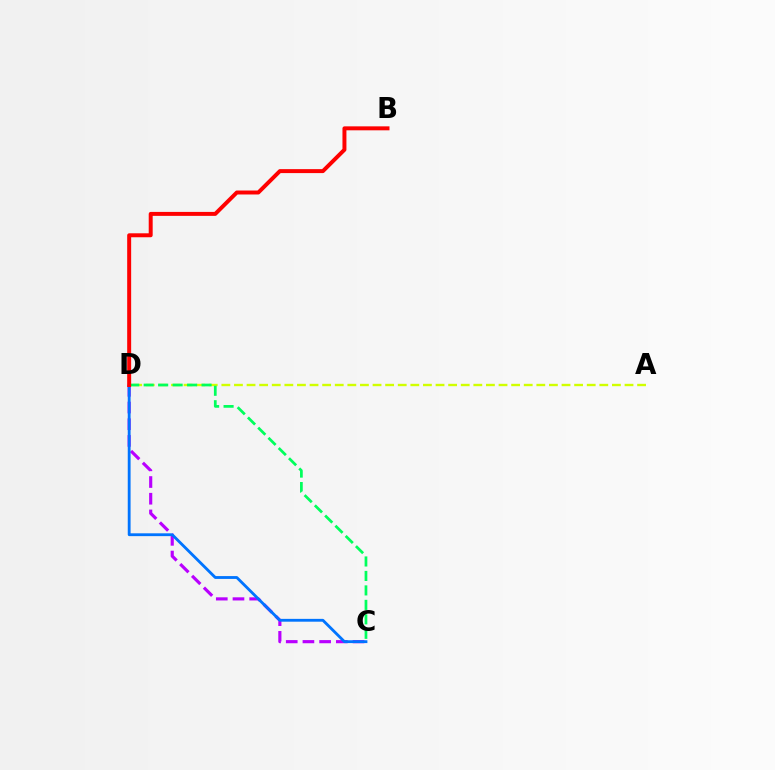{('C', 'D'): [{'color': '#b900ff', 'line_style': 'dashed', 'thickness': 2.27}, {'color': '#0074ff', 'line_style': 'solid', 'thickness': 2.04}, {'color': '#00ff5c', 'line_style': 'dashed', 'thickness': 1.97}], ('A', 'D'): [{'color': '#d1ff00', 'line_style': 'dashed', 'thickness': 1.71}], ('B', 'D'): [{'color': '#ff0000', 'line_style': 'solid', 'thickness': 2.85}]}